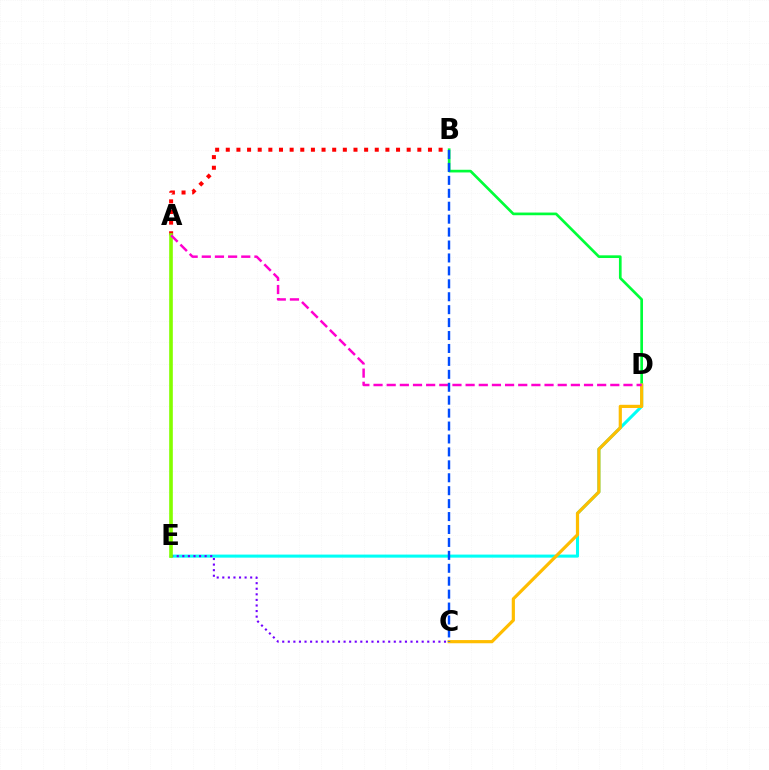{('B', 'D'): [{'color': '#00ff39', 'line_style': 'solid', 'thickness': 1.93}], ('D', 'E'): [{'color': '#00fff6', 'line_style': 'solid', 'thickness': 2.2}], ('A', 'B'): [{'color': '#ff0000', 'line_style': 'dotted', 'thickness': 2.89}], ('C', 'E'): [{'color': '#7200ff', 'line_style': 'dotted', 'thickness': 1.52}], ('C', 'D'): [{'color': '#ffbd00', 'line_style': 'solid', 'thickness': 2.29}], ('A', 'E'): [{'color': '#84ff00', 'line_style': 'solid', 'thickness': 2.62}], ('A', 'D'): [{'color': '#ff00cf', 'line_style': 'dashed', 'thickness': 1.79}], ('B', 'C'): [{'color': '#004bff', 'line_style': 'dashed', 'thickness': 1.76}]}